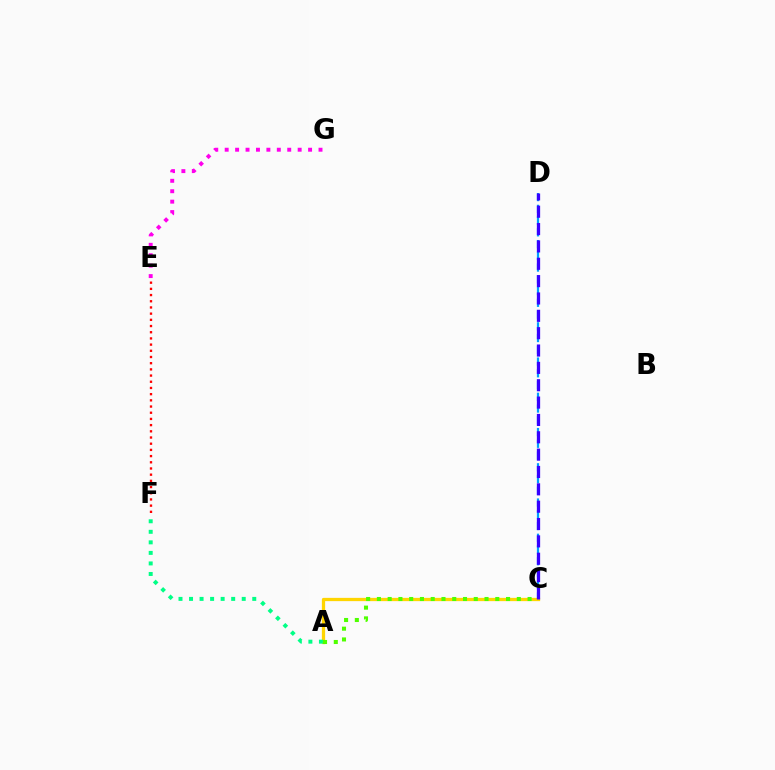{('A', 'C'): [{'color': '#ffd500', 'line_style': 'solid', 'thickness': 2.35}, {'color': '#4fff00', 'line_style': 'dotted', 'thickness': 2.92}], ('C', 'D'): [{'color': '#009eff', 'line_style': 'dashed', 'thickness': 1.6}, {'color': '#3700ff', 'line_style': 'dashed', 'thickness': 2.36}], ('A', 'F'): [{'color': '#00ff86', 'line_style': 'dotted', 'thickness': 2.86}], ('E', 'F'): [{'color': '#ff0000', 'line_style': 'dotted', 'thickness': 1.68}], ('E', 'G'): [{'color': '#ff00ed', 'line_style': 'dotted', 'thickness': 2.83}]}